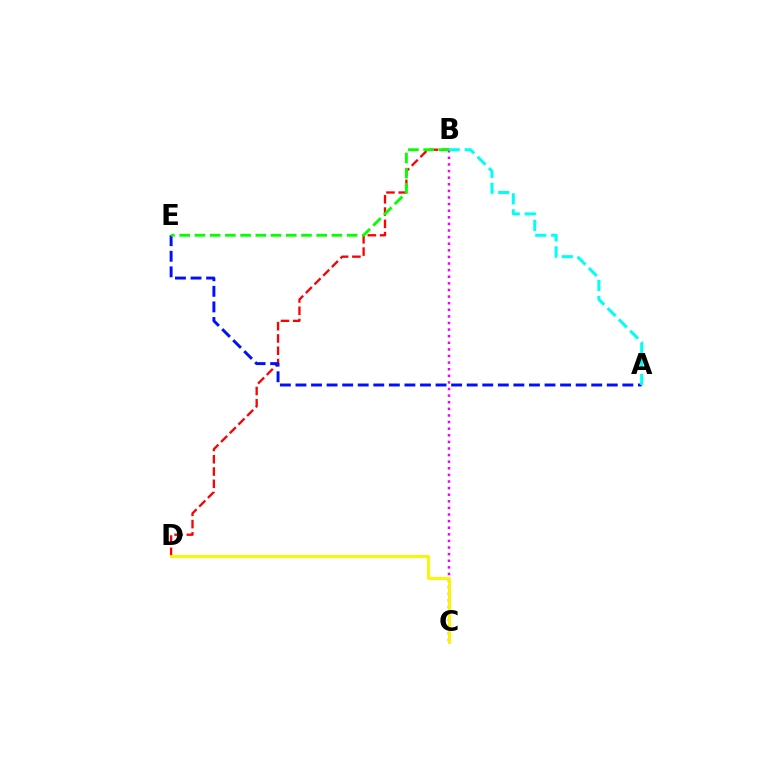{('B', 'D'): [{'color': '#ff0000', 'line_style': 'dashed', 'thickness': 1.67}], ('A', 'E'): [{'color': '#0010ff', 'line_style': 'dashed', 'thickness': 2.11}], ('B', 'C'): [{'color': '#ee00ff', 'line_style': 'dotted', 'thickness': 1.79}], ('A', 'B'): [{'color': '#00fff6', 'line_style': 'dashed', 'thickness': 2.17}], ('B', 'E'): [{'color': '#08ff00', 'line_style': 'dashed', 'thickness': 2.07}], ('C', 'D'): [{'color': '#fcf500', 'line_style': 'solid', 'thickness': 2.11}]}